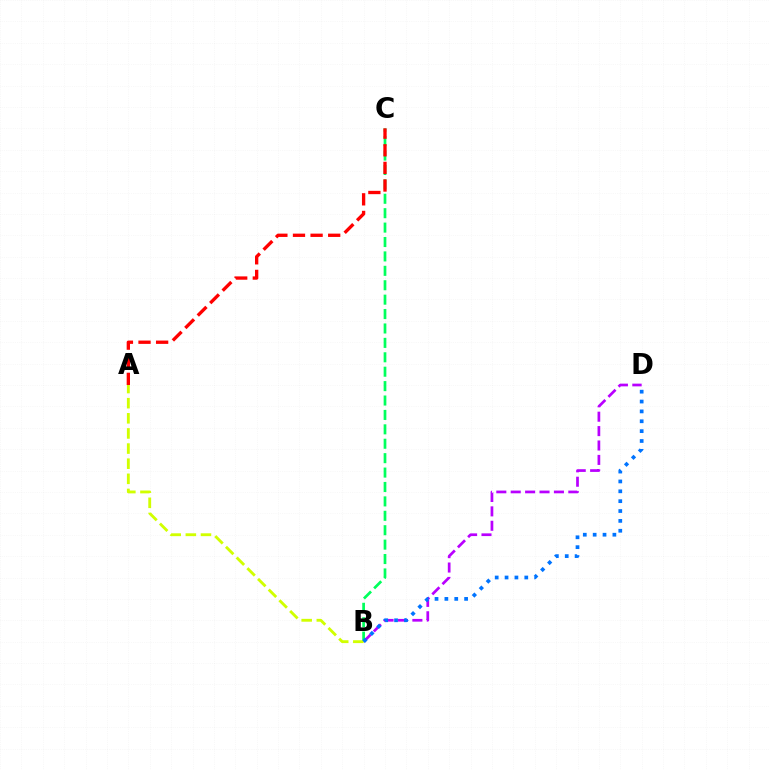{('B', 'D'): [{'color': '#b900ff', 'line_style': 'dashed', 'thickness': 1.96}, {'color': '#0074ff', 'line_style': 'dotted', 'thickness': 2.68}], ('B', 'C'): [{'color': '#00ff5c', 'line_style': 'dashed', 'thickness': 1.96}], ('A', 'B'): [{'color': '#d1ff00', 'line_style': 'dashed', 'thickness': 2.06}], ('A', 'C'): [{'color': '#ff0000', 'line_style': 'dashed', 'thickness': 2.39}]}